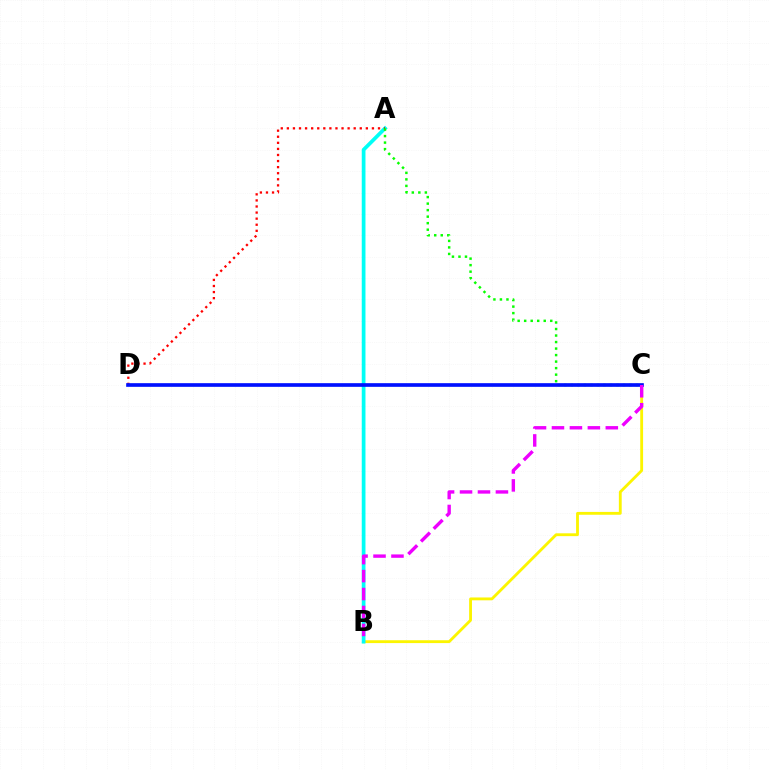{('B', 'C'): [{'color': '#fcf500', 'line_style': 'solid', 'thickness': 2.04}, {'color': '#ee00ff', 'line_style': 'dashed', 'thickness': 2.44}], ('A', 'B'): [{'color': '#00fff6', 'line_style': 'solid', 'thickness': 2.68}], ('A', 'D'): [{'color': '#ff0000', 'line_style': 'dotted', 'thickness': 1.65}], ('A', 'C'): [{'color': '#08ff00', 'line_style': 'dotted', 'thickness': 1.77}], ('C', 'D'): [{'color': '#0010ff', 'line_style': 'solid', 'thickness': 2.64}]}